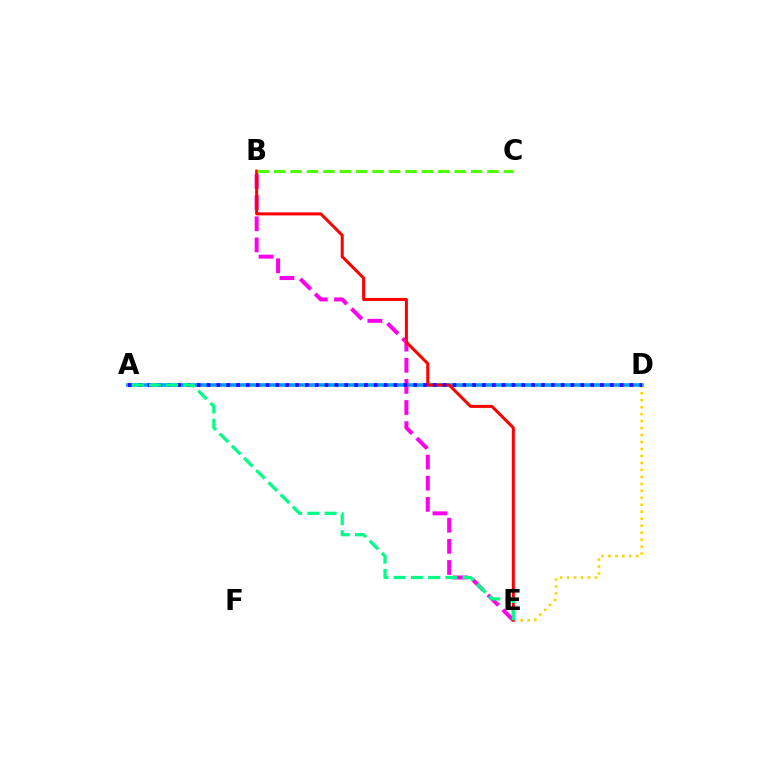{('D', 'E'): [{'color': '#ffd500', 'line_style': 'dotted', 'thickness': 1.89}], ('A', 'D'): [{'color': '#009eff', 'line_style': 'solid', 'thickness': 2.59}, {'color': '#3700ff', 'line_style': 'dotted', 'thickness': 2.67}], ('B', 'E'): [{'color': '#ff00ed', 'line_style': 'dashed', 'thickness': 2.87}, {'color': '#ff0000', 'line_style': 'solid', 'thickness': 2.18}], ('B', 'C'): [{'color': '#4fff00', 'line_style': 'dashed', 'thickness': 2.23}], ('A', 'E'): [{'color': '#00ff86', 'line_style': 'dashed', 'thickness': 2.34}]}